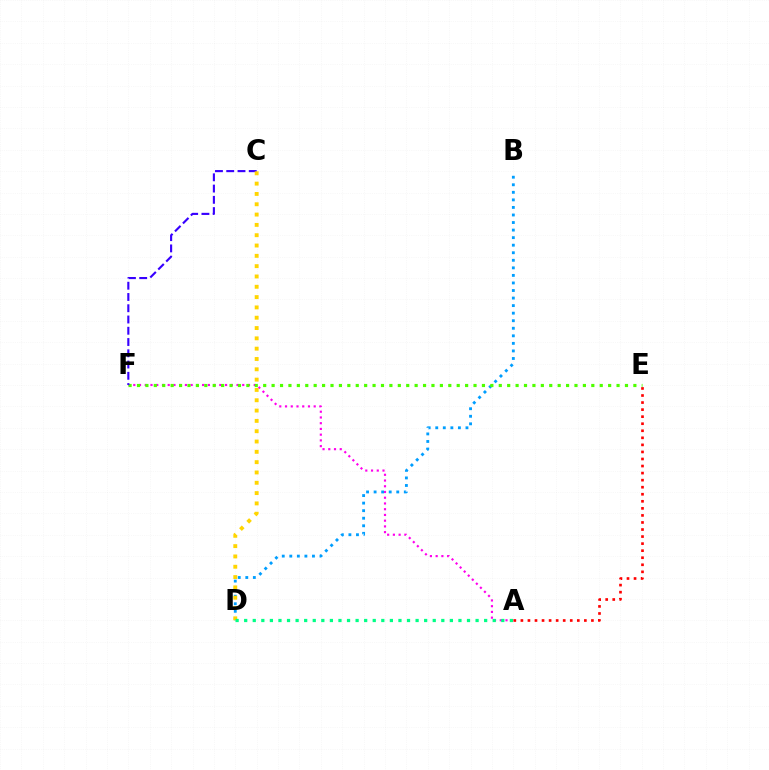{('A', 'F'): [{'color': '#ff00ed', 'line_style': 'dotted', 'thickness': 1.56}], ('B', 'D'): [{'color': '#009eff', 'line_style': 'dotted', 'thickness': 2.05}], ('A', 'E'): [{'color': '#ff0000', 'line_style': 'dotted', 'thickness': 1.92}], ('E', 'F'): [{'color': '#4fff00', 'line_style': 'dotted', 'thickness': 2.29}], ('C', 'F'): [{'color': '#3700ff', 'line_style': 'dashed', 'thickness': 1.53}], ('C', 'D'): [{'color': '#ffd500', 'line_style': 'dotted', 'thickness': 2.8}], ('A', 'D'): [{'color': '#00ff86', 'line_style': 'dotted', 'thickness': 2.33}]}